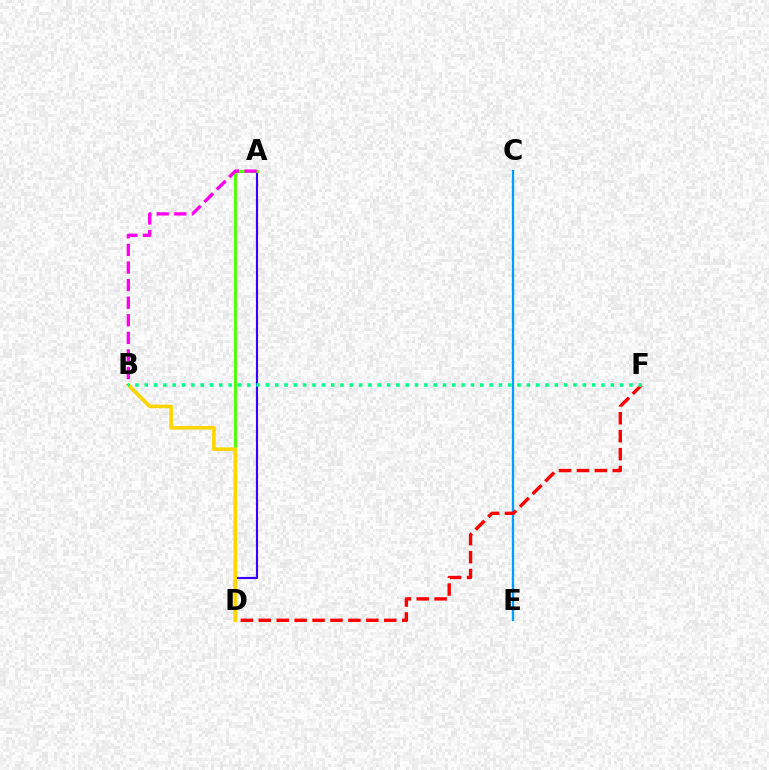{('A', 'D'): [{'color': '#3700ff', 'line_style': 'solid', 'thickness': 1.53}, {'color': '#4fff00', 'line_style': 'solid', 'thickness': 2.06}], ('C', 'E'): [{'color': '#009eff', 'line_style': 'solid', 'thickness': 1.67}], ('B', 'D'): [{'color': '#ffd500', 'line_style': 'solid', 'thickness': 2.62}], ('A', 'B'): [{'color': '#ff00ed', 'line_style': 'dashed', 'thickness': 2.39}], ('D', 'F'): [{'color': '#ff0000', 'line_style': 'dashed', 'thickness': 2.44}], ('B', 'F'): [{'color': '#00ff86', 'line_style': 'dotted', 'thickness': 2.53}]}